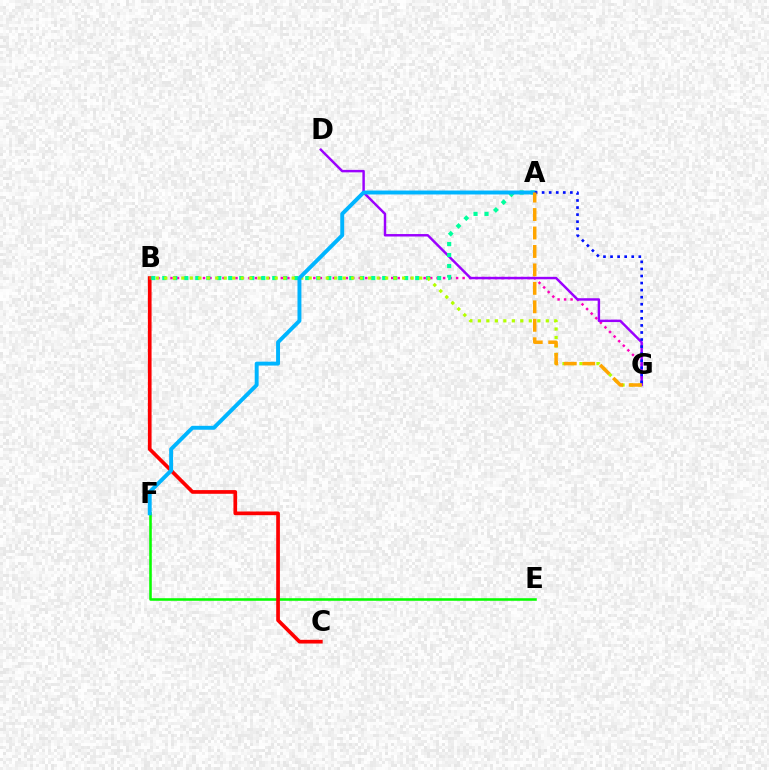{('E', 'F'): [{'color': '#08ff00', 'line_style': 'solid', 'thickness': 1.86}], ('B', 'G'): [{'color': '#ff00bd', 'line_style': 'dotted', 'thickness': 1.76}, {'color': '#b3ff00', 'line_style': 'dotted', 'thickness': 2.31}], ('D', 'G'): [{'color': '#9b00ff', 'line_style': 'solid', 'thickness': 1.77}], ('B', 'C'): [{'color': '#ff0000', 'line_style': 'solid', 'thickness': 2.66}], ('A', 'B'): [{'color': '#00ff9d', 'line_style': 'dotted', 'thickness': 2.99}], ('A', 'F'): [{'color': '#00b5ff', 'line_style': 'solid', 'thickness': 2.82}], ('A', 'G'): [{'color': '#0010ff', 'line_style': 'dotted', 'thickness': 1.92}, {'color': '#ffa500', 'line_style': 'dashed', 'thickness': 2.51}]}